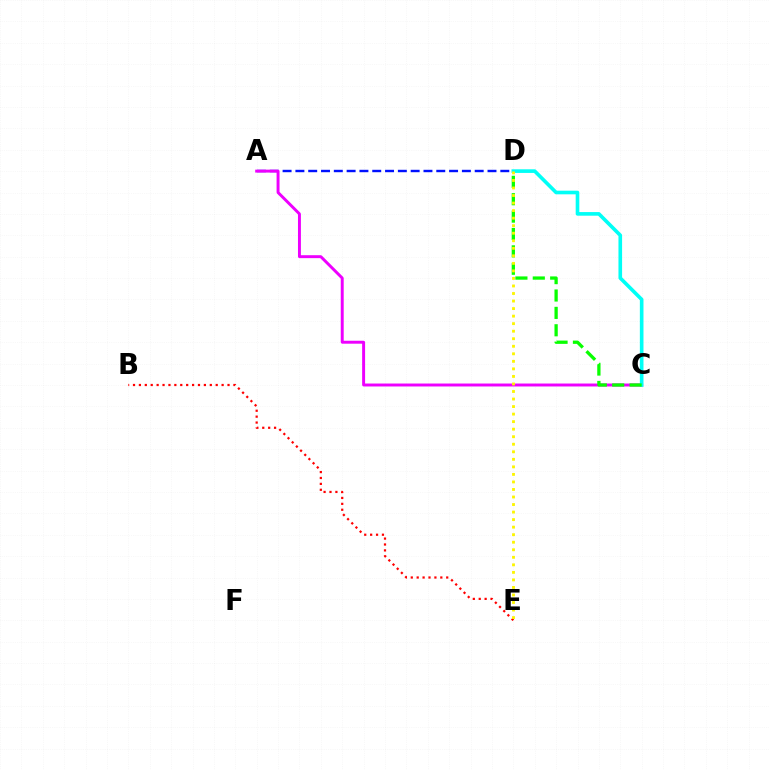{('A', 'D'): [{'color': '#0010ff', 'line_style': 'dashed', 'thickness': 1.74}], ('A', 'C'): [{'color': '#ee00ff', 'line_style': 'solid', 'thickness': 2.12}], ('C', 'D'): [{'color': '#00fff6', 'line_style': 'solid', 'thickness': 2.61}, {'color': '#08ff00', 'line_style': 'dashed', 'thickness': 2.36}], ('B', 'E'): [{'color': '#ff0000', 'line_style': 'dotted', 'thickness': 1.61}], ('D', 'E'): [{'color': '#fcf500', 'line_style': 'dotted', 'thickness': 2.05}]}